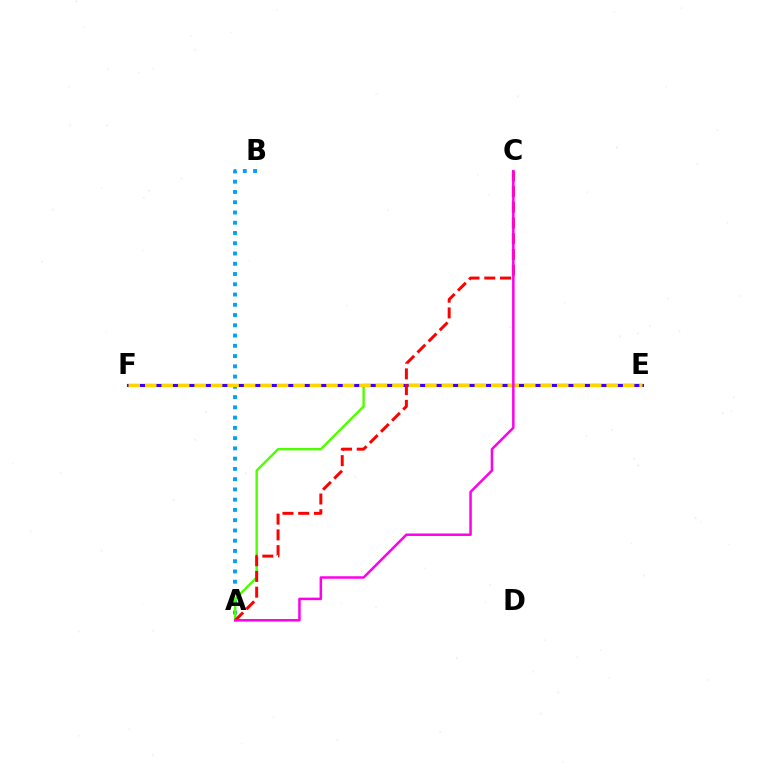{('E', 'F'): [{'color': '#00ff86', 'line_style': 'solid', 'thickness': 1.63}, {'color': '#3700ff', 'line_style': 'solid', 'thickness': 2.19}, {'color': '#ffd500', 'line_style': 'dashed', 'thickness': 2.24}], ('A', 'B'): [{'color': '#009eff', 'line_style': 'dotted', 'thickness': 2.79}], ('A', 'E'): [{'color': '#4fff00', 'line_style': 'solid', 'thickness': 1.73}], ('A', 'C'): [{'color': '#ff0000', 'line_style': 'dashed', 'thickness': 2.14}, {'color': '#ff00ed', 'line_style': 'solid', 'thickness': 1.81}]}